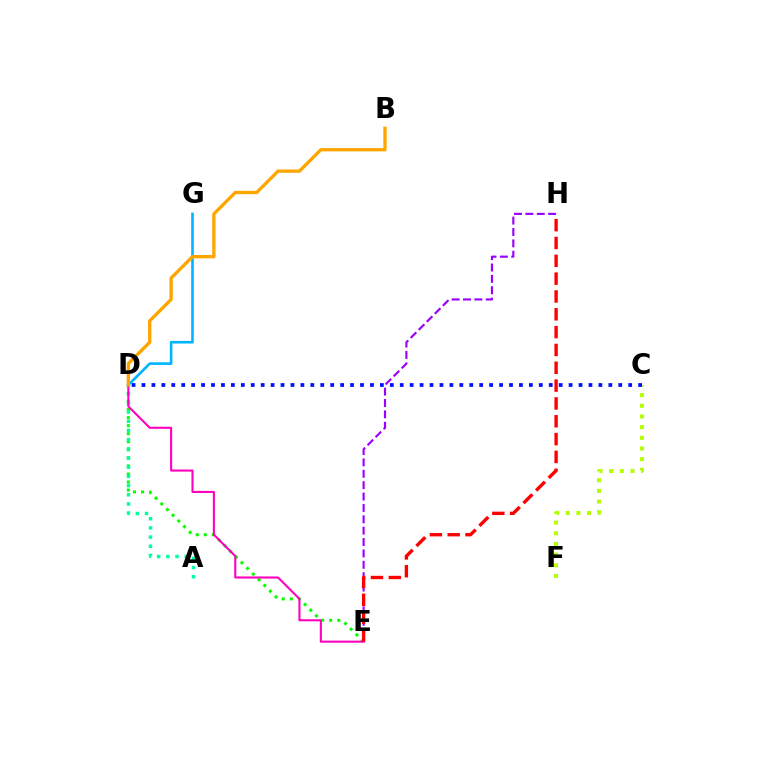{('E', 'H'): [{'color': '#9b00ff', 'line_style': 'dashed', 'thickness': 1.55}, {'color': '#ff0000', 'line_style': 'dashed', 'thickness': 2.42}], ('C', 'F'): [{'color': '#b3ff00', 'line_style': 'dotted', 'thickness': 2.9}], ('D', 'G'): [{'color': '#00b5ff', 'line_style': 'solid', 'thickness': 1.89}], ('D', 'E'): [{'color': '#08ff00', 'line_style': 'dotted', 'thickness': 2.19}, {'color': '#ff00bd', 'line_style': 'solid', 'thickness': 1.51}], ('A', 'D'): [{'color': '#00ff9d', 'line_style': 'dotted', 'thickness': 2.5}], ('B', 'D'): [{'color': '#ffa500', 'line_style': 'solid', 'thickness': 2.39}], ('C', 'D'): [{'color': '#0010ff', 'line_style': 'dotted', 'thickness': 2.7}]}